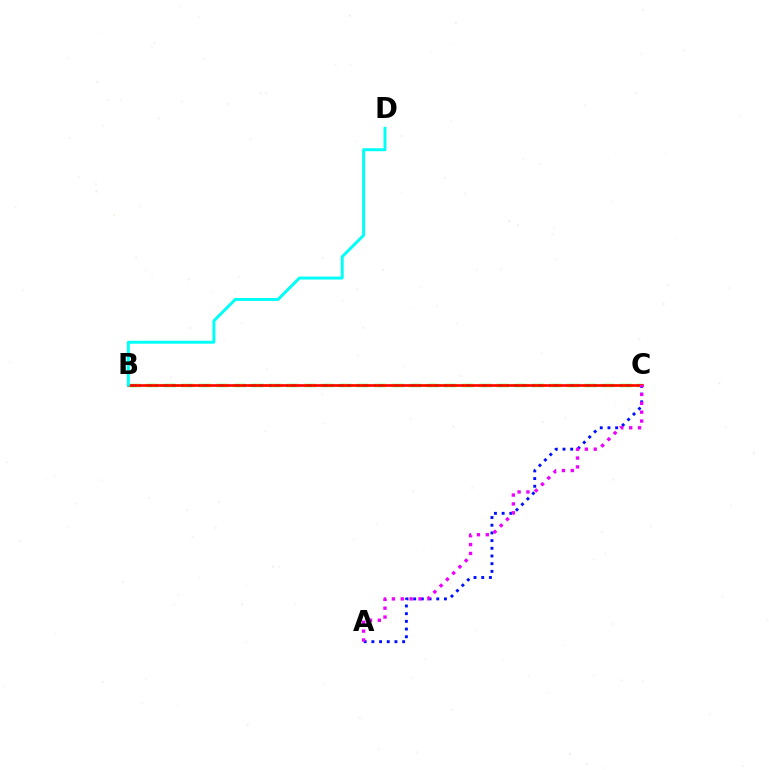{('B', 'C'): [{'color': '#08ff00', 'line_style': 'dashed', 'thickness': 2.38}, {'color': '#fcf500', 'line_style': 'dotted', 'thickness': 2.17}, {'color': '#ff0000', 'line_style': 'solid', 'thickness': 1.91}], ('A', 'C'): [{'color': '#0010ff', 'line_style': 'dotted', 'thickness': 2.09}, {'color': '#ee00ff', 'line_style': 'dotted', 'thickness': 2.41}], ('B', 'D'): [{'color': '#00fff6', 'line_style': 'solid', 'thickness': 2.13}]}